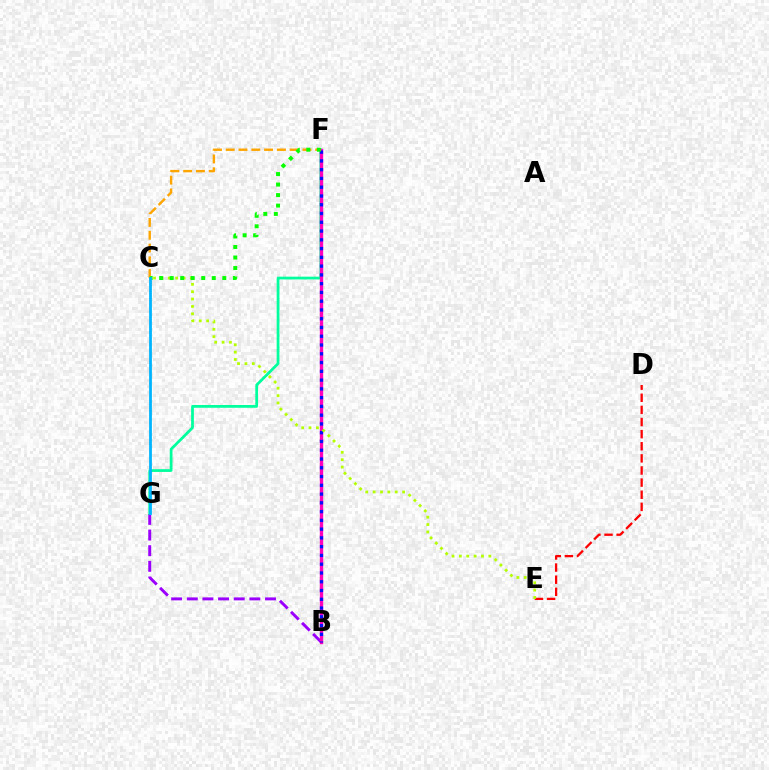{('B', 'G'): [{'color': '#9b00ff', 'line_style': 'dashed', 'thickness': 2.13}], ('F', 'G'): [{'color': '#00ff9d', 'line_style': 'solid', 'thickness': 1.98}], ('B', 'F'): [{'color': '#ff00bd', 'line_style': 'solid', 'thickness': 2.42}, {'color': '#0010ff', 'line_style': 'dotted', 'thickness': 2.38}], ('D', 'E'): [{'color': '#ff0000', 'line_style': 'dashed', 'thickness': 1.65}], ('C', 'E'): [{'color': '#b3ff00', 'line_style': 'dotted', 'thickness': 2.0}], ('C', 'F'): [{'color': '#ffa500', 'line_style': 'dashed', 'thickness': 1.74}, {'color': '#08ff00', 'line_style': 'dotted', 'thickness': 2.86}], ('C', 'G'): [{'color': '#00b5ff', 'line_style': 'solid', 'thickness': 2.01}]}